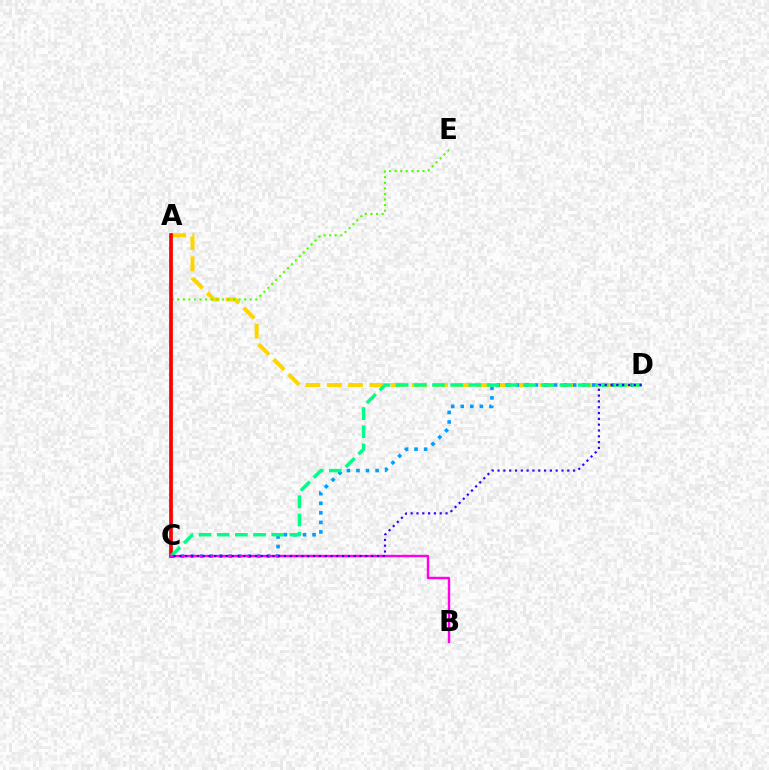{('A', 'D'): [{'color': '#ffd500', 'line_style': 'dashed', 'thickness': 2.89}], ('C', 'E'): [{'color': '#4fff00', 'line_style': 'dotted', 'thickness': 1.52}], ('C', 'D'): [{'color': '#009eff', 'line_style': 'dotted', 'thickness': 2.6}, {'color': '#00ff86', 'line_style': 'dashed', 'thickness': 2.47}, {'color': '#3700ff', 'line_style': 'dotted', 'thickness': 1.58}], ('A', 'C'): [{'color': '#ff0000', 'line_style': 'solid', 'thickness': 2.68}], ('B', 'C'): [{'color': '#ff00ed', 'line_style': 'solid', 'thickness': 1.74}]}